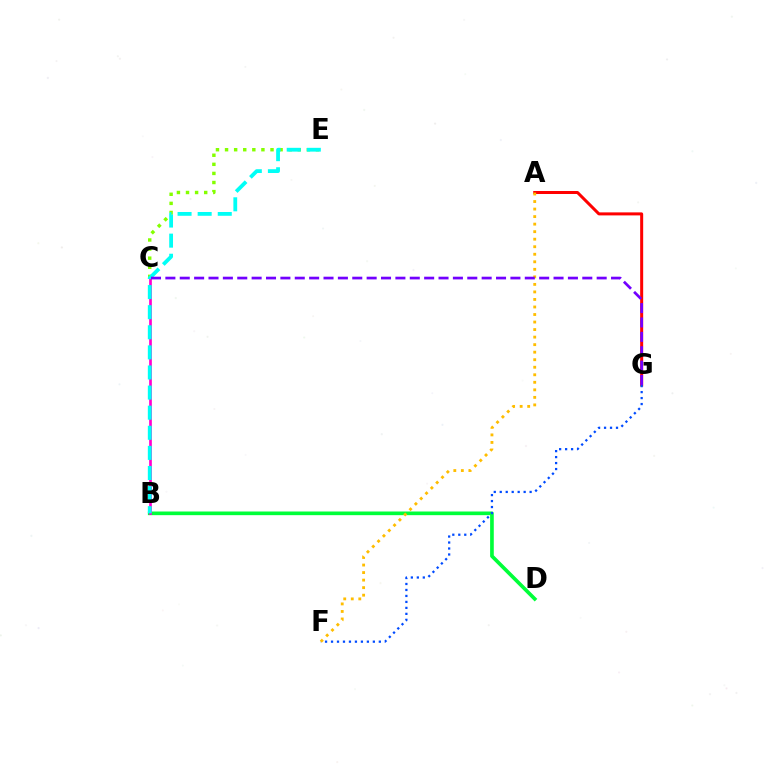{('A', 'G'): [{'color': '#ff0000', 'line_style': 'solid', 'thickness': 2.17}], ('B', 'D'): [{'color': '#00ff39', 'line_style': 'solid', 'thickness': 2.64}], ('B', 'C'): [{'color': '#ff00cf', 'line_style': 'solid', 'thickness': 1.94}], ('C', 'E'): [{'color': '#84ff00', 'line_style': 'dotted', 'thickness': 2.47}], ('B', 'E'): [{'color': '#00fff6', 'line_style': 'dashed', 'thickness': 2.73}], ('F', 'G'): [{'color': '#004bff', 'line_style': 'dotted', 'thickness': 1.62}], ('A', 'F'): [{'color': '#ffbd00', 'line_style': 'dotted', 'thickness': 2.05}], ('C', 'G'): [{'color': '#7200ff', 'line_style': 'dashed', 'thickness': 1.95}]}